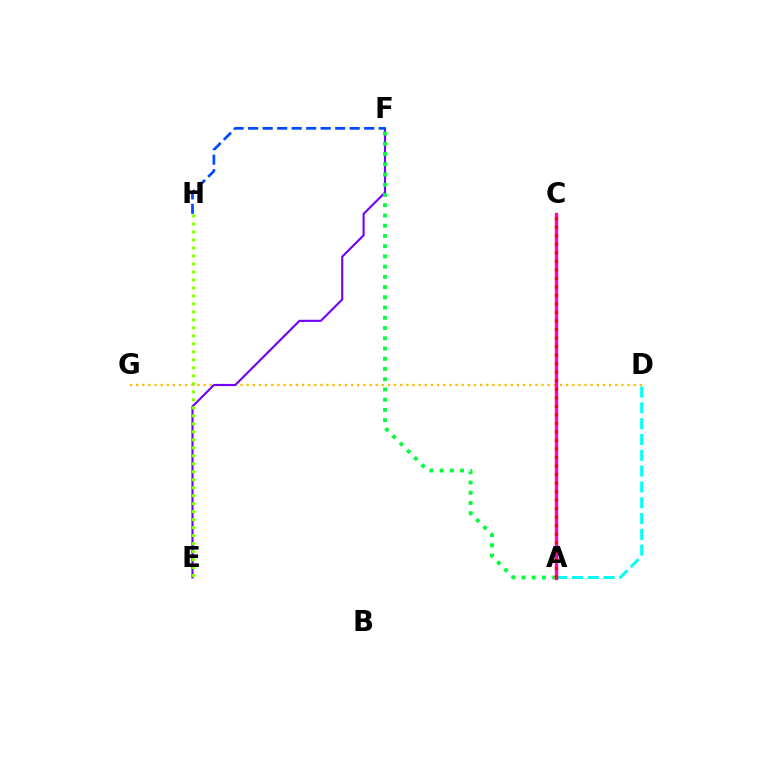{('D', 'G'): [{'color': '#ffbd00', 'line_style': 'dotted', 'thickness': 1.67}], ('E', 'F'): [{'color': '#7200ff', 'line_style': 'solid', 'thickness': 1.52}], ('A', 'D'): [{'color': '#00fff6', 'line_style': 'dashed', 'thickness': 2.15}], ('A', 'F'): [{'color': '#00ff39', 'line_style': 'dotted', 'thickness': 2.78}], ('F', 'H'): [{'color': '#004bff', 'line_style': 'dashed', 'thickness': 1.97}], ('A', 'C'): [{'color': '#ff00cf', 'line_style': 'solid', 'thickness': 2.43}, {'color': '#ff0000', 'line_style': 'dotted', 'thickness': 2.32}], ('E', 'H'): [{'color': '#84ff00', 'line_style': 'dotted', 'thickness': 2.17}]}